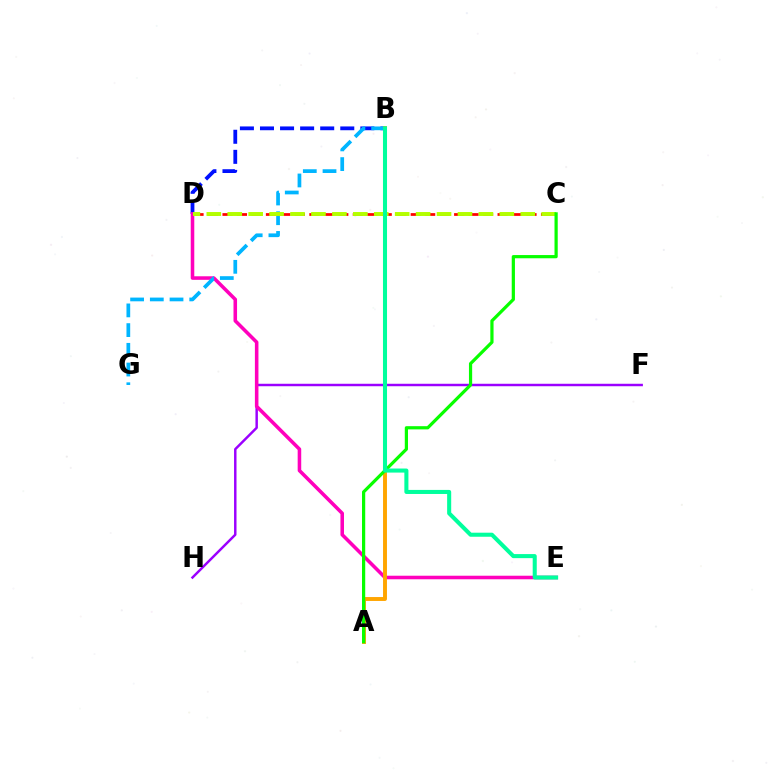{('F', 'H'): [{'color': '#9b00ff', 'line_style': 'solid', 'thickness': 1.77}], ('B', 'D'): [{'color': '#0010ff', 'line_style': 'dashed', 'thickness': 2.73}], ('D', 'E'): [{'color': '#ff00bd', 'line_style': 'solid', 'thickness': 2.56}], ('B', 'G'): [{'color': '#00b5ff', 'line_style': 'dashed', 'thickness': 2.68}], ('C', 'D'): [{'color': '#ff0000', 'line_style': 'dashed', 'thickness': 1.97}, {'color': '#b3ff00', 'line_style': 'dashed', 'thickness': 2.84}], ('A', 'B'): [{'color': '#ffa500', 'line_style': 'solid', 'thickness': 2.82}], ('A', 'C'): [{'color': '#08ff00', 'line_style': 'solid', 'thickness': 2.31}], ('B', 'E'): [{'color': '#00ff9d', 'line_style': 'solid', 'thickness': 2.92}]}